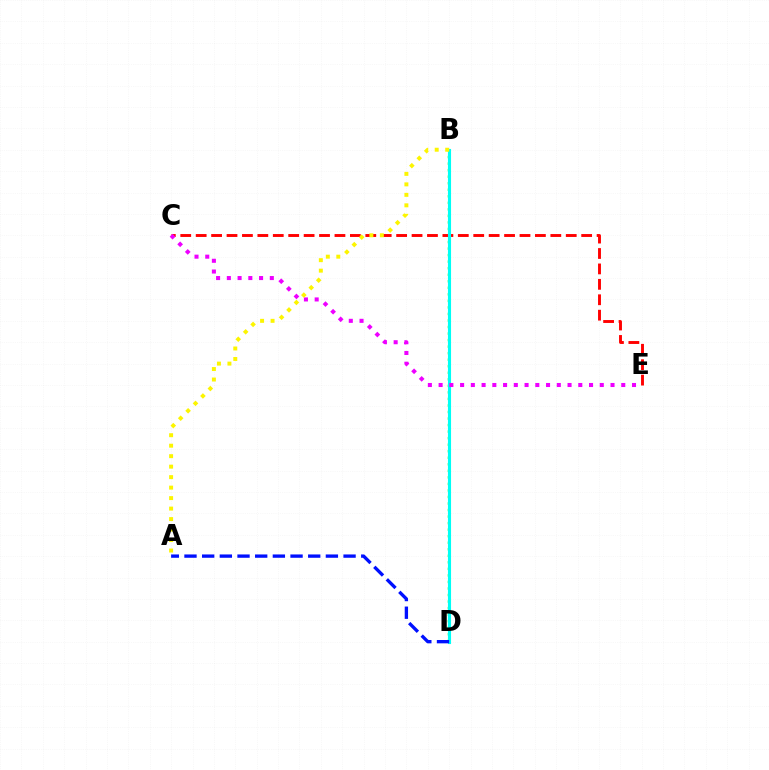{('B', 'D'): [{'color': '#08ff00', 'line_style': 'dotted', 'thickness': 1.78}, {'color': '#00fff6', 'line_style': 'solid', 'thickness': 2.23}], ('C', 'E'): [{'color': '#ff0000', 'line_style': 'dashed', 'thickness': 2.09}, {'color': '#ee00ff', 'line_style': 'dotted', 'thickness': 2.92}], ('A', 'D'): [{'color': '#0010ff', 'line_style': 'dashed', 'thickness': 2.4}], ('A', 'B'): [{'color': '#fcf500', 'line_style': 'dotted', 'thickness': 2.85}]}